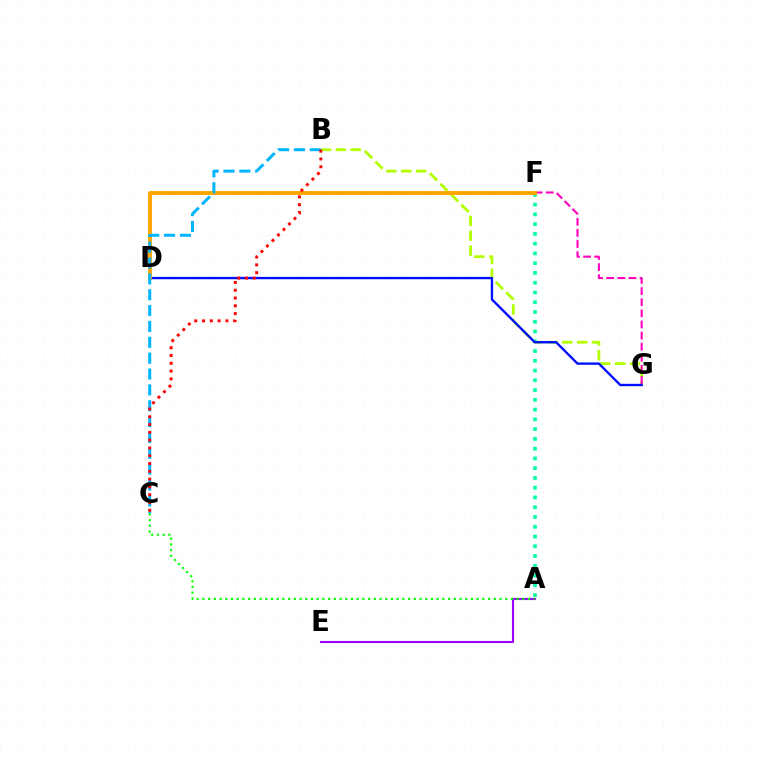{('B', 'G'): [{'color': '#b3ff00', 'line_style': 'dashed', 'thickness': 2.02}], ('F', 'G'): [{'color': '#ff00bd', 'line_style': 'dashed', 'thickness': 1.51}], ('A', 'E'): [{'color': '#9b00ff', 'line_style': 'solid', 'thickness': 1.52}], ('A', 'F'): [{'color': '#00ff9d', 'line_style': 'dotted', 'thickness': 2.65}], ('D', 'G'): [{'color': '#0010ff', 'line_style': 'solid', 'thickness': 1.7}], ('A', 'C'): [{'color': '#08ff00', 'line_style': 'dotted', 'thickness': 1.55}], ('D', 'F'): [{'color': '#ffa500', 'line_style': 'solid', 'thickness': 2.81}], ('B', 'C'): [{'color': '#00b5ff', 'line_style': 'dashed', 'thickness': 2.15}, {'color': '#ff0000', 'line_style': 'dotted', 'thickness': 2.12}]}